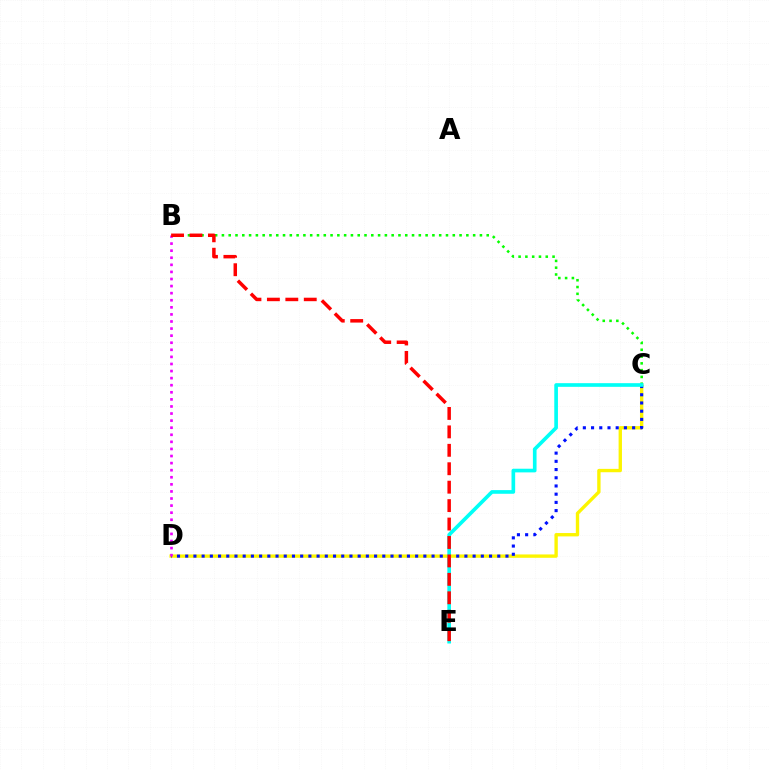{('C', 'D'): [{'color': '#fcf500', 'line_style': 'solid', 'thickness': 2.42}, {'color': '#0010ff', 'line_style': 'dotted', 'thickness': 2.23}], ('B', 'C'): [{'color': '#08ff00', 'line_style': 'dotted', 'thickness': 1.84}], ('C', 'E'): [{'color': '#00fff6', 'line_style': 'solid', 'thickness': 2.63}], ('B', 'D'): [{'color': '#ee00ff', 'line_style': 'dotted', 'thickness': 1.92}], ('B', 'E'): [{'color': '#ff0000', 'line_style': 'dashed', 'thickness': 2.5}]}